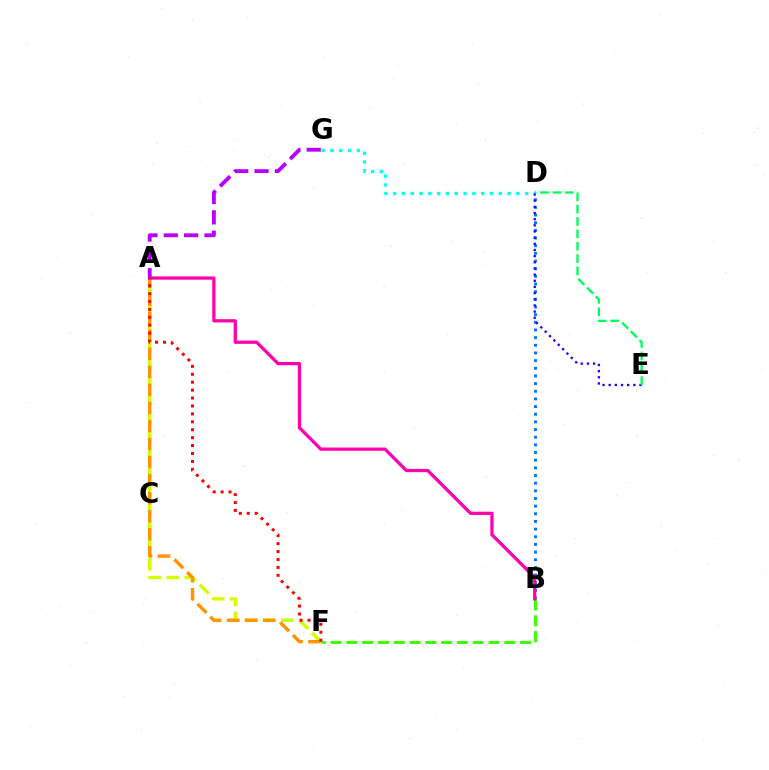{('B', 'F'): [{'color': '#3dff00', 'line_style': 'dashed', 'thickness': 2.15}], ('D', 'G'): [{'color': '#00fff6', 'line_style': 'dotted', 'thickness': 2.39}], ('B', 'D'): [{'color': '#0074ff', 'line_style': 'dotted', 'thickness': 2.08}], ('D', 'E'): [{'color': '#2500ff', 'line_style': 'dotted', 'thickness': 1.67}, {'color': '#00ff5c', 'line_style': 'dashed', 'thickness': 1.68}], ('A', 'F'): [{'color': '#d1ff00', 'line_style': 'dashed', 'thickness': 2.46}, {'color': '#ff9400', 'line_style': 'dashed', 'thickness': 2.45}, {'color': '#ff0000', 'line_style': 'dotted', 'thickness': 2.15}], ('A', 'B'): [{'color': '#ff00ac', 'line_style': 'solid', 'thickness': 2.35}], ('A', 'G'): [{'color': '#b900ff', 'line_style': 'dashed', 'thickness': 2.76}]}